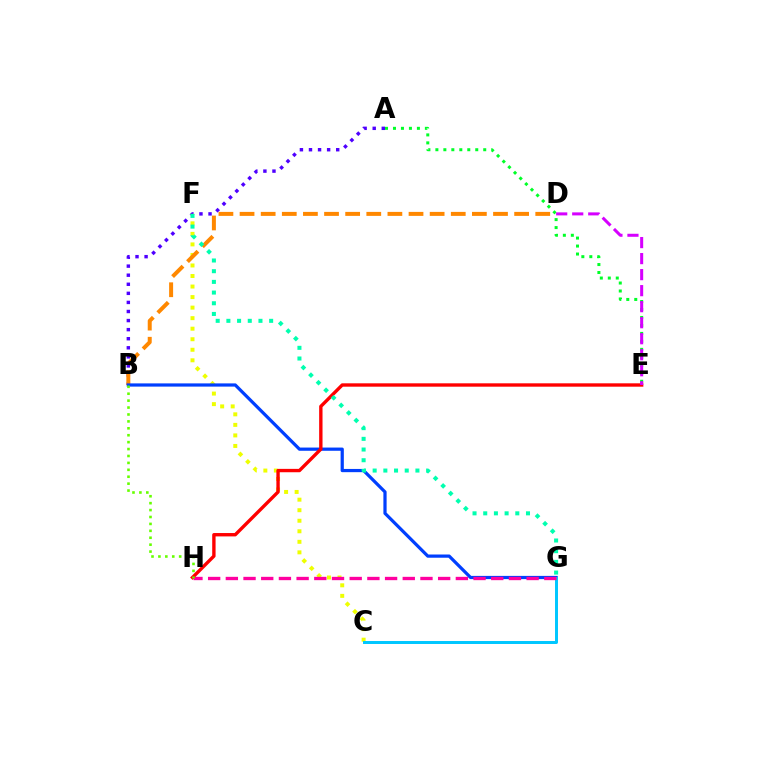{('A', 'B'): [{'color': '#4f00ff', 'line_style': 'dotted', 'thickness': 2.47}], ('C', 'F'): [{'color': '#eeff00', 'line_style': 'dotted', 'thickness': 2.86}], ('B', 'D'): [{'color': '#ff8800', 'line_style': 'dashed', 'thickness': 2.87}], ('B', 'G'): [{'color': '#003fff', 'line_style': 'solid', 'thickness': 2.32}], ('C', 'G'): [{'color': '#00c7ff', 'line_style': 'solid', 'thickness': 2.14}], ('A', 'E'): [{'color': '#00ff27', 'line_style': 'dotted', 'thickness': 2.17}], ('G', 'H'): [{'color': '#ff00a0', 'line_style': 'dashed', 'thickness': 2.4}], ('E', 'H'): [{'color': '#ff0000', 'line_style': 'solid', 'thickness': 2.43}], ('F', 'G'): [{'color': '#00ffaf', 'line_style': 'dotted', 'thickness': 2.9}], ('B', 'H'): [{'color': '#66ff00', 'line_style': 'dotted', 'thickness': 1.88}], ('D', 'E'): [{'color': '#d600ff', 'line_style': 'dashed', 'thickness': 2.18}]}